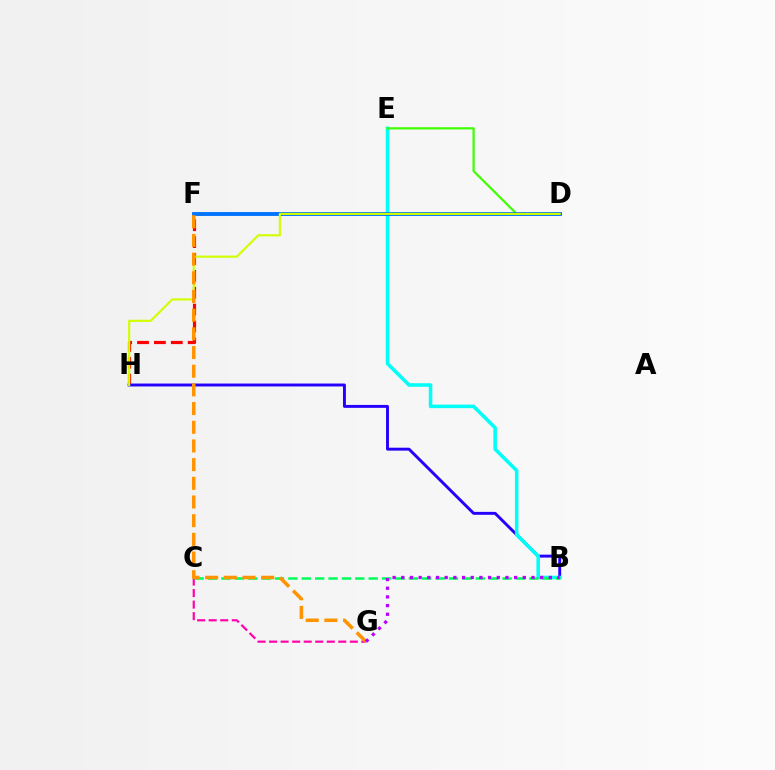{('F', 'H'): [{'color': '#ff0000', 'line_style': 'dashed', 'thickness': 2.29}], ('B', 'H'): [{'color': '#2500ff', 'line_style': 'solid', 'thickness': 2.1}], ('B', 'E'): [{'color': '#00fff6', 'line_style': 'solid', 'thickness': 2.54}], ('D', 'E'): [{'color': '#3dff00', 'line_style': 'solid', 'thickness': 1.58}], ('D', 'F'): [{'color': '#0074ff', 'line_style': 'solid', 'thickness': 2.8}], ('C', 'G'): [{'color': '#ff00ac', 'line_style': 'dashed', 'thickness': 1.57}], ('D', 'H'): [{'color': '#d1ff00', 'line_style': 'solid', 'thickness': 1.55}], ('B', 'C'): [{'color': '#00ff5c', 'line_style': 'dashed', 'thickness': 1.82}], ('F', 'G'): [{'color': '#ff9400', 'line_style': 'dashed', 'thickness': 2.54}], ('B', 'G'): [{'color': '#b900ff', 'line_style': 'dotted', 'thickness': 2.36}]}